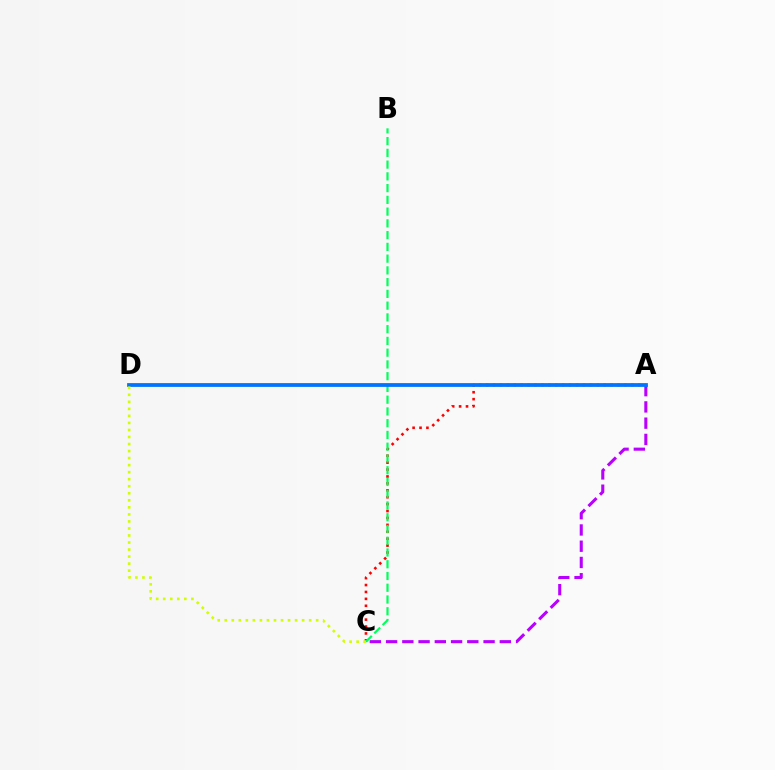{('A', 'C'): [{'color': '#ff0000', 'line_style': 'dotted', 'thickness': 1.88}, {'color': '#b900ff', 'line_style': 'dashed', 'thickness': 2.21}], ('B', 'C'): [{'color': '#00ff5c', 'line_style': 'dashed', 'thickness': 1.6}], ('A', 'D'): [{'color': '#0074ff', 'line_style': 'solid', 'thickness': 2.72}], ('C', 'D'): [{'color': '#d1ff00', 'line_style': 'dotted', 'thickness': 1.91}]}